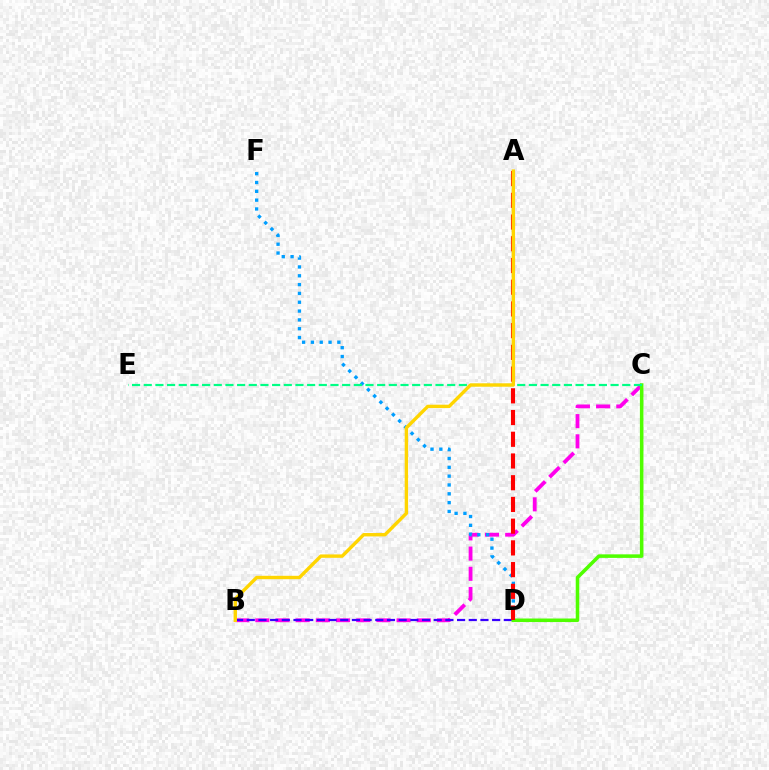{('B', 'C'): [{'color': '#ff00ed', 'line_style': 'dashed', 'thickness': 2.74}], ('B', 'D'): [{'color': '#3700ff', 'line_style': 'dashed', 'thickness': 1.59}], ('D', 'F'): [{'color': '#009eff', 'line_style': 'dotted', 'thickness': 2.4}], ('C', 'D'): [{'color': '#4fff00', 'line_style': 'solid', 'thickness': 2.55}], ('A', 'D'): [{'color': '#ff0000', 'line_style': 'dashed', 'thickness': 2.95}], ('C', 'E'): [{'color': '#00ff86', 'line_style': 'dashed', 'thickness': 1.59}], ('A', 'B'): [{'color': '#ffd500', 'line_style': 'solid', 'thickness': 2.44}]}